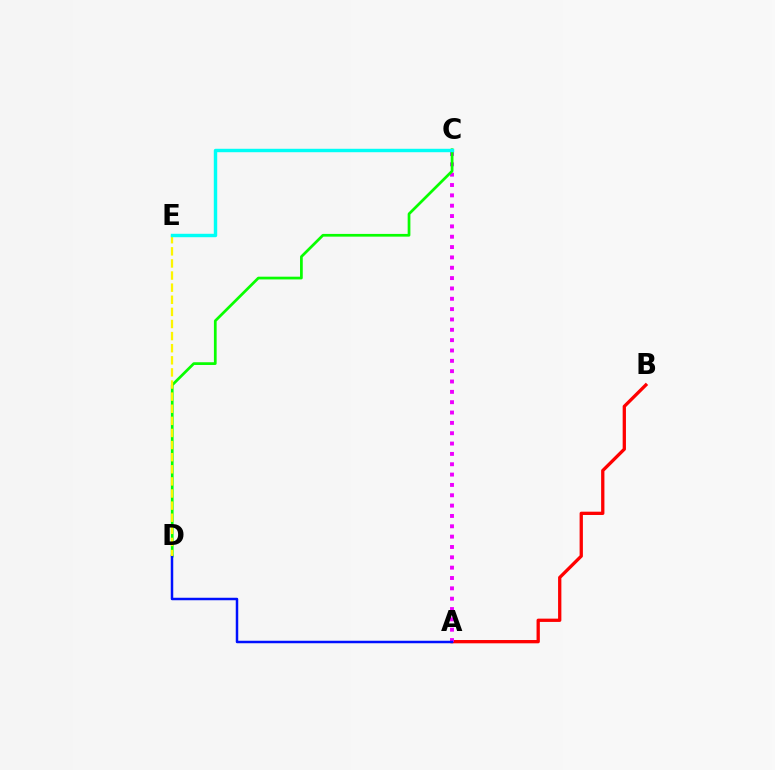{('A', 'B'): [{'color': '#ff0000', 'line_style': 'solid', 'thickness': 2.37}], ('A', 'C'): [{'color': '#ee00ff', 'line_style': 'dotted', 'thickness': 2.81}], ('C', 'D'): [{'color': '#08ff00', 'line_style': 'solid', 'thickness': 1.97}], ('A', 'D'): [{'color': '#0010ff', 'line_style': 'solid', 'thickness': 1.79}], ('D', 'E'): [{'color': '#fcf500', 'line_style': 'dashed', 'thickness': 1.64}], ('C', 'E'): [{'color': '#00fff6', 'line_style': 'solid', 'thickness': 2.46}]}